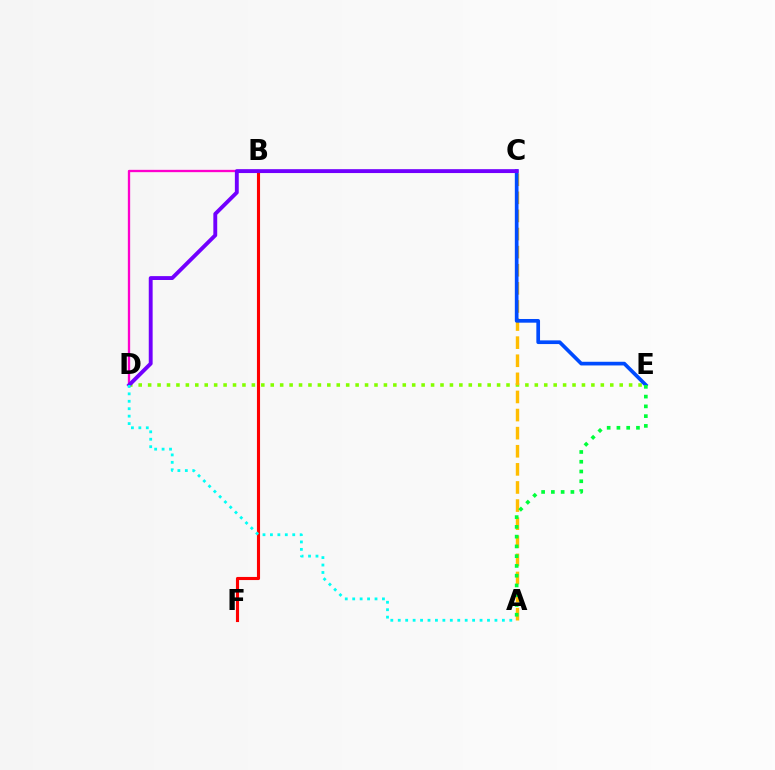{('D', 'E'): [{'color': '#84ff00', 'line_style': 'dotted', 'thickness': 2.56}], ('B', 'D'): [{'color': '#ff00cf', 'line_style': 'solid', 'thickness': 1.67}], ('B', 'F'): [{'color': '#ff0000', 'line_style': 'solid', 'thickness': 2.24}], ('A', 'C'): [{'color': '#ffbd00', 'line_style': 'dashed', 'thickness': 2.46}], ('C', 'E'): [{'color': '#004bff', 'line_style': 'solid', 'thickness': 2.65}], ('C', 'D'): [{'color': '#7200ff', 'line_style': 'solid', 'thickness': 2.79}], ('A', 'D'): [{'color': '#00fff6', 'line_style': 'dotted', 'thickness': 2.02}], ('A', 'E'): [{'color': '#00ff39', 'line_style': 'dotted', 'thickness': 2.65}]}